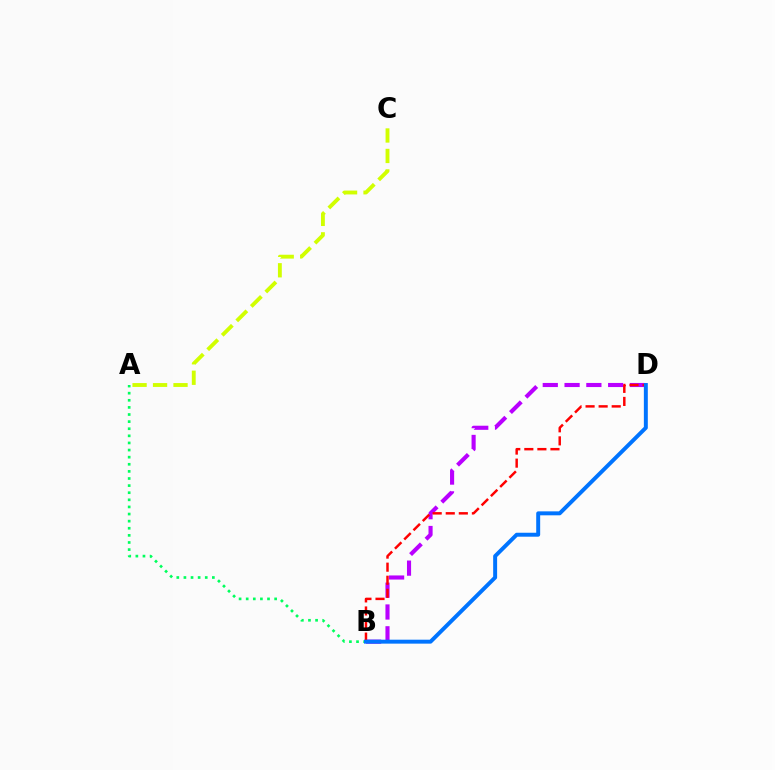{('B', 'D'): [{'color': '#b900ff', 'line_style': 'dashed', 'thickness': 2.96}, {'color': '#ff0000', 'line_style': 'dashed', 'thickness': 1.77}, {'color': '#0074ff', 'line_style': 'solid', 'thickness': 2.84}], ('A', 'B'): [{'color': '#00ff5c', 'line_style': 'dotted', 'thickness': 1.93}], ('A', 'C'): [{'color': '#d1ff00', 'line_style': 'dashed', 'thickness': 2.78}]}